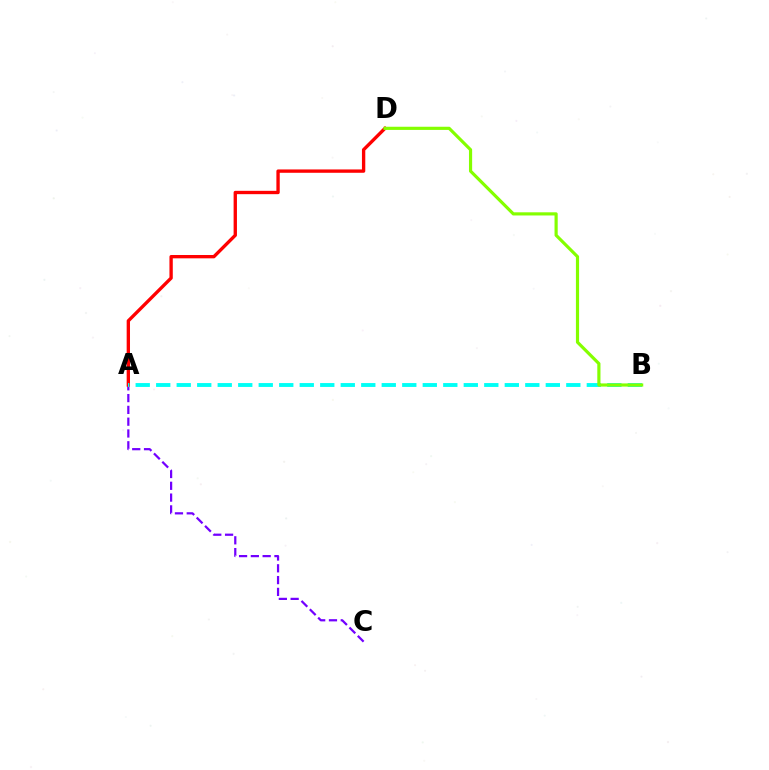{('A', 'C'): [{'color': '#7200ff', 'line_style': 'dashed', 'thickness': 1.6}], ('A', 'D'): [{'color': '#ff0000', 'line_style': 'solid', 'thickness': 2.41}], ('A', 'B'): [{'color': '#00fff6', 'line_style': 'dashed', 'thickness': 2.79}], ('B', 'D'): [{'color': '#84ff00', 'line_style': 'solid', 'thickness': 2.28}]}